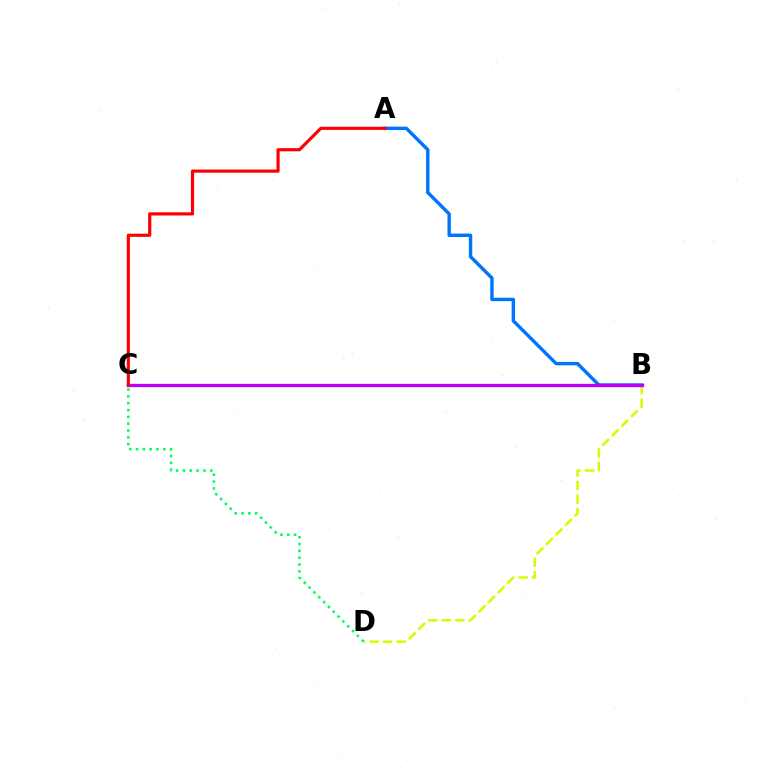{('B', 'D'): [{'color': '#d1ff00', 'line_style': 'dashed', 'thickness': 1.83}], ('A', 'B'): [{'color': '#0074ff', 'line_style': 'solid', 'thickness': 2.45}], ('B', 'C'): [{'color': '#b900ff', 'line_style': 'solid', 'thickness': 2.38}], ('C', 'D'): [{'color': '#00ff5c', 'line_style': 'dotted', 'thickness': 1.86}], ('A', 'C'): [{'color': '#ff0000', 'line_style': 'solid', 'thickness': 2.27}]}